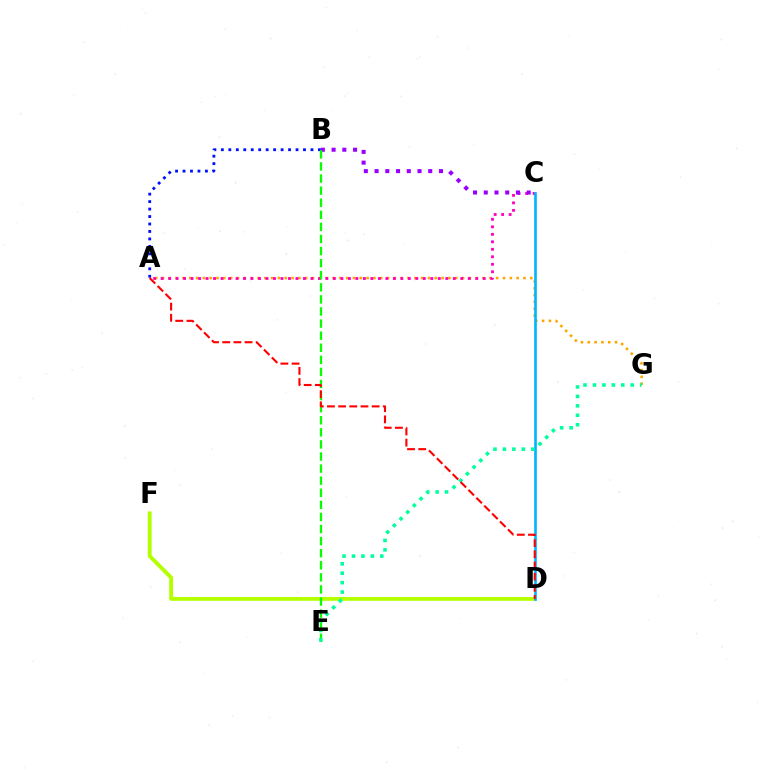{('D', 'F'): [{'color': '#b3ff00', 'line_style': 'solid', 'thickness': 2.77}], ('A', 'G'): [{'color': '#ffa500', 'line_style': 'dotted', 'thickness': 1.85}], ('A', 'B'): [{'color': '#0010ff', 'line_style': 'dotted', 'thickness': 2.03}], ('A', 'C'): [{'color': '#ff00bd', 'line_style': 'dotted', 'thickness': 2.04}], ('C', 'D'): [{'color': '#00b5ff', 'line_style': 'solid', 'thickness': 1.9}], ('B', 'C'): [{'color': '#9b00ff', 'line_style': 'dotted', 'thickness': 2.92}], ('B', 'E'): [{'color': '#08ff00', 'line_style': 'dashed', 'thickness': 1.64}], ('E', 'G'): [{'color': '#00ff9d', 'line_style': 'dotted', 'thickness': 2.57}], ('A', 'D'): [{'color': '#ff0000', 'line_style': 'dashed', 'thickness': 1.52}]}